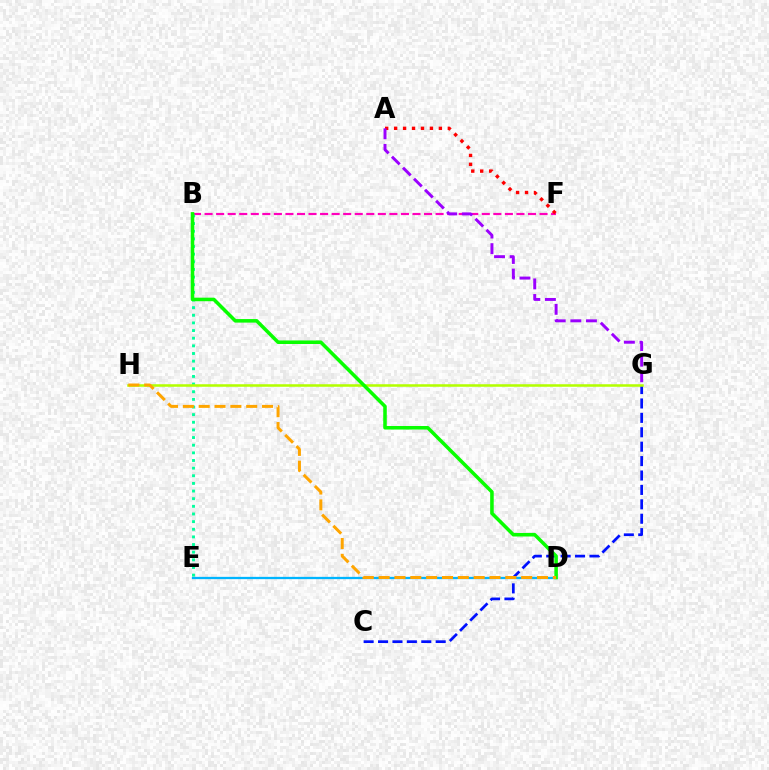{('D', 'E'): [{'color': '#00b5ff', 'line_style': 'solid', 'thickness': 1.64}], ('C', 'G'): [{'color': '#0010ff', 'line_style': 'dashed', 'thickness': 1.96}], ('B', 'F'): [{'color': '#ff00bd', 'line_style': 'dashed', 'thickness': 1.57}], ('A', 'F'): [{'color': '#ff0000', 'line_style': 'dotted', 'thickness': 2.43}], ('B', 'E'): [{'color': '#00ff9d', 'line_style': 'dotted', 'thickness': 2.08}], ('G', 'H'): [{'color': '#b3ff00', 'line_style': 'solid', 'thickness': 1.83}], ('B', 'D'): [{'color': '#08ff00', 'line_style': 'solid', 'thickness': 2.55}], ('D', 'H'): [{'color': '#ffa500', 'line_style': 'dashed', 'thickness': 2.15}], ('A', 'G'): [{'color': '#9b00ff', 'line_style': 'dashed', 'thickness': 2.12}]}